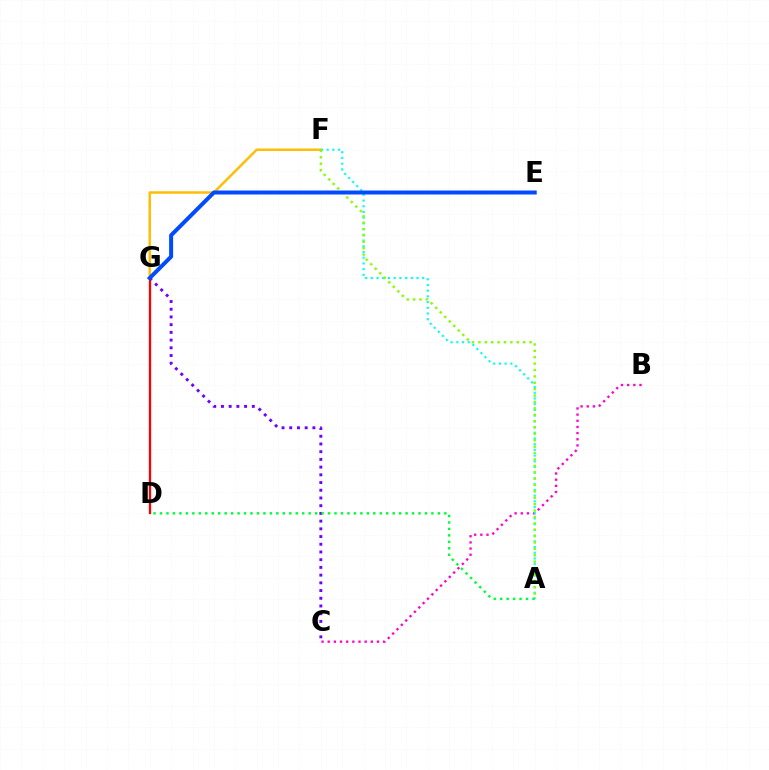{('C', 'G'): [{'color': '#7200ff', 'line_style': 'dotted', 'thickness': 2.1}], ('D', 'G'): [{'color': '#ff0000', 'line_style': 'solid', 'thickness': 1.65}], ('F', 'G'): [{'color': '#ffbd00', 'line_style': 'solid', 'thickness': 1.76}], ('B', 'C'): [{'color': '#ff00cf', 'line_style': 'dotted', 'thickness': 1.67}], ('A', 'F'): [{'color': '#00fff6', 'line_style': 'dotted', 'thickness': 1.55}, {'color': '#84ff00', 'line_style': 'dotted', 'thickness': 1.74}], ('A', 'D'): [{'color': '#00ff39', 'line_style': 'dotted', 'thickness': 1.76}], ('E', 'G'): [{'color': '#004bff', 'line_style': 'solid', 'thickness': 2.87}]}